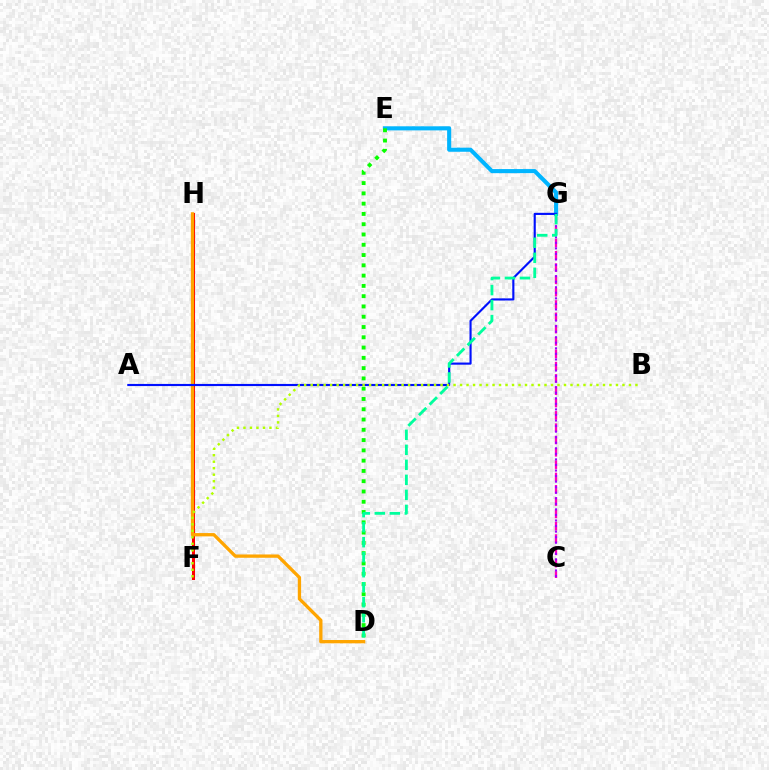{('C', 'G'): [{'color': '#ff00bd', 'line_style': 'dashed', 'thickness': 1.67}, {'color': '#9b00ff', 'line_style': 'dotted', 'thickness': 1.51}], ('F', 'H'): [{'color': '#ff0000', 'line_style': 'solid', 'thickness': 2.21}], ('D', 'H'): [{'color': '#ffa500', 'line_style': 'solid', 'thickness': 2.38}], ('E', 'G'): [{'color': '#00b5ff', 'line_style': 'solid', 'thickness': 2.95}], ('A', 'G'): [{'color': '#0010ff', 'line_style': 'solid', 'thickness': 1.54}], ('B', 'F'): [{'color': '#b3ff00', 'line_style': 'dotted', 'thickness': 1.76}], ('D', 'E'): [{'color': '#08ff00', 'line_style': 'dotted', 'thickness': 2.79}], ('D', 'G'): [{'color': '#00ff9d', 'line_style': 'dashed', 'thickness': 2.04}]}